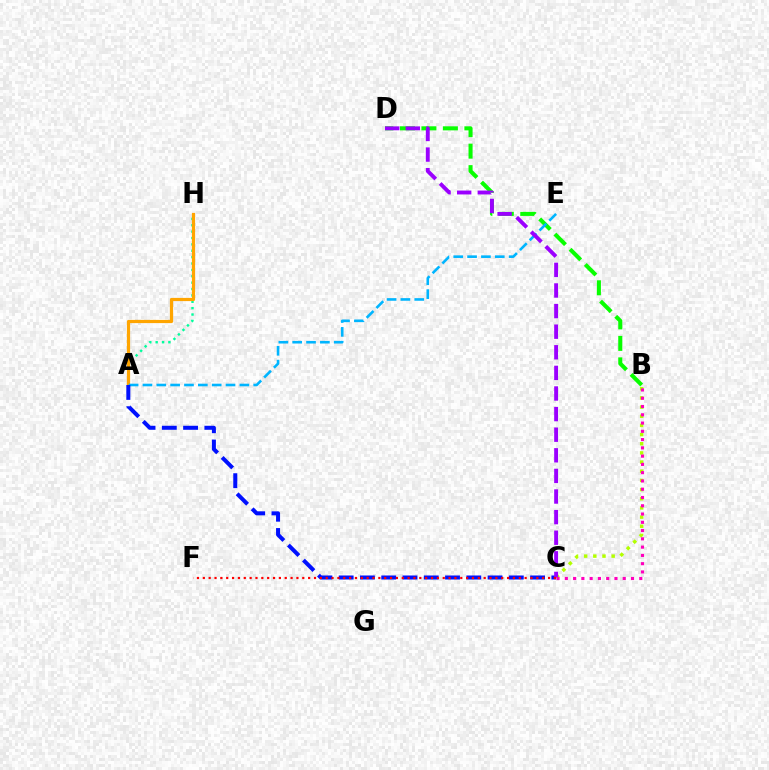{('B', 'D'): [{'color': '#08ff00', 'line_style': 'dashed', 'thickness': 2.92}], ('A', 'H'): [{'color': '#00ff9d', 'line_style': 'dotted', 'thickness': 1.73}, {'color': '#ffa500', 'line_style': 'solid', 'thickness': 2.31}], ('B', 'C'): [{'color': '#b3ff00', 'line_style': 'dotted', 'thickness': 2.49}, {'color': '#ff00bd', 'line_style': 'dotted', 'thickness': 2.25}], ('A', 'E'): [{'color': '#00b5ff', 'line_style': 'dashed', 'thickness': 1.88}], ('A', 'C'): [{'color': '#0010ff', 'line_style': 'dashed', 'thickness': 2.89}], ('C', 'D'): [{'color': '#9b00ff', 'line_style': 'dashed', 'thickness': 2.8}], ('C', 'F'): [{'color': '#ff0000', 'line_style': 'dotted', 'thickness': 1.59}]}